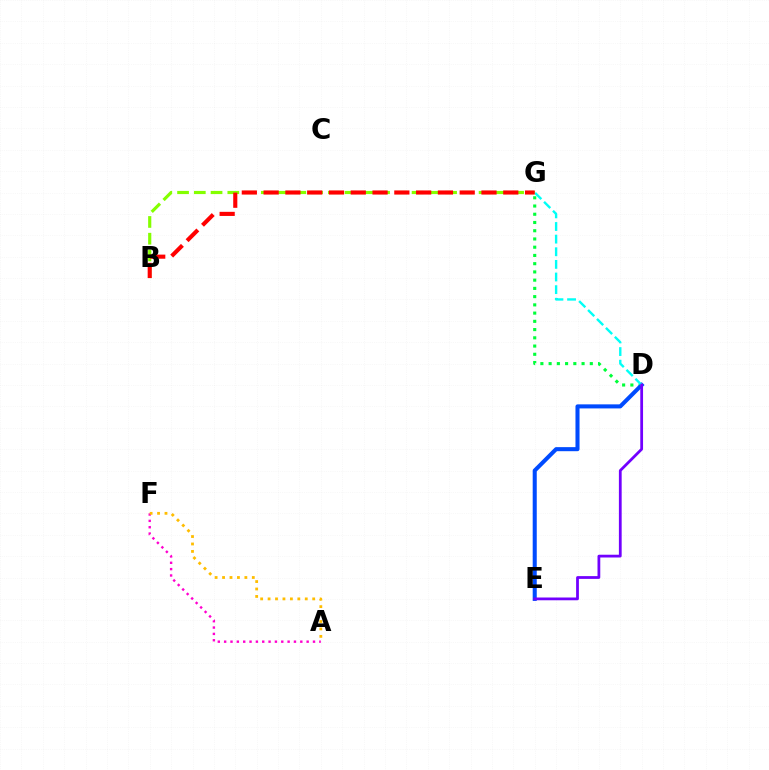{('A', 'F'): [{'color': '#ff00cf', 'line_style': 'dotted', 'thickness': 1.72}, {'color': '#ffbd00', 'line_style': 'dotted', 'thickness': 2.02}], ('D', 'G'): [{'color': '#00ff39', 'line_style': 'dotted', 'thickness': 2.24}, {'color': '#00fff6', 'line_style': 'dashed', 'thickness': 1.72}], ('D', 'E'): [{'color': '#004bff', 'line_style': 'solid', 'thickness': 2.92}, {'color': '#7200ff', 'line_style': 'solid', 'thickness': 1.99}], ('B', 'G'): [{'color': '#84ff00', 'line_style': 'dashed', 'thickness': 2.28}, {'color': '#ff0000', 'line_style': 'dashed', 'thickness': 2.96}]}